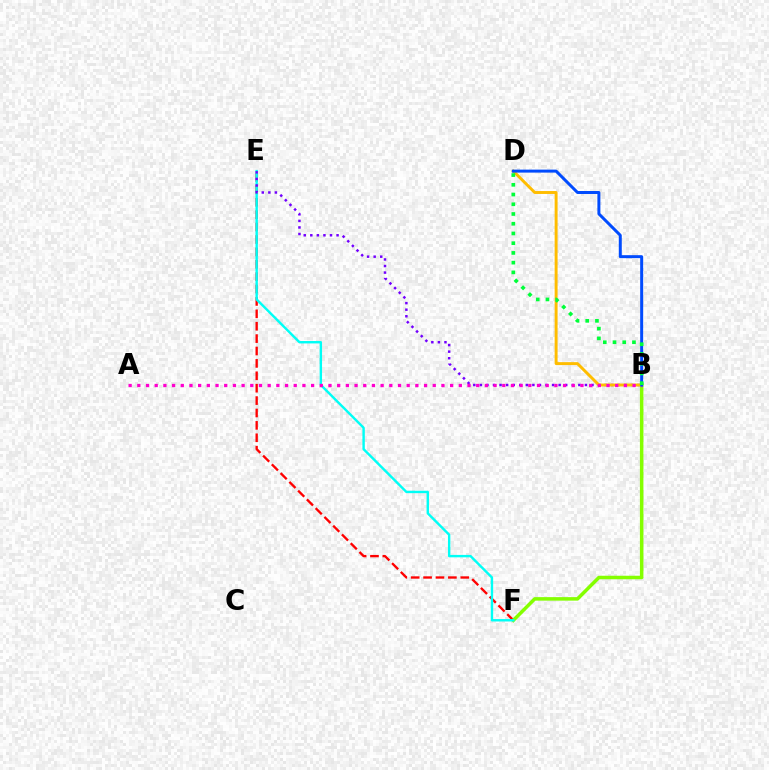{('E', 'F'): [{'color': '#ff0000', 'line_style': 'dashed', 'thickness': 1.68}, {'color': '#00fff6', 'line_style': 'solid', 'thickness': 1.73}], ('B', 'F'): [{'color': '#84ff00', 'line_style': 'solid', 'thickness': 2.53}], ('B', 'E'): [{'color': '#7200ff', 'line_style': 'dotted', 'thickness': 1.78}], ('B', 'D'): [{'color': '#ffbd00', 'line_style': 'solid', 'thickness': 2.11}, {'color': '#004bff', 'line_style': 'solid', 'thickness': 2.15}, {'color': '#00ff39', 'line_style': 'dotted', 'thickness': 2.64}], ('A', 'B'): [{'color': '#ff00cf', 'line_style': 'dotted', 'thickness': 2.36}]}